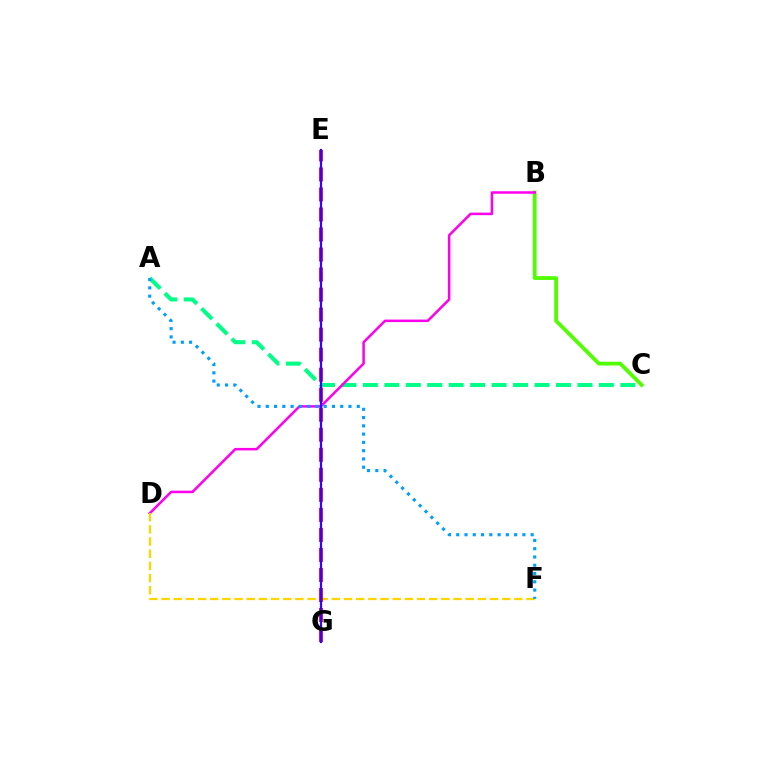{('B', 'C'): [{'color': '#4fff00', 'line_style': 'solid', 'thickness': 2.71}], ('A', 'C'): [{'color': '#00ff86', 'line_style': 'dashed', 'thickness': 2.91}], ('B', 'D'): [{'color': '#ff00ed', 'line_style': 'solid', 'thickness': 1.81}], ('D', 'F'): [{'color': '#ffd500', 'line_style': 'dashed', 'thickness': 1.65}], ('E', 'G'): [{'color': '#ff0000', 'line_style': 'dashed', 'thickness': 2.72}, {'color': '#3700ff', 'line_style': 'solid', 'thickness': 1.61}], ('A', 'F'): [{'color': '#009eff', 'line_style': 'dotted', 'thickness': 2.25}]}